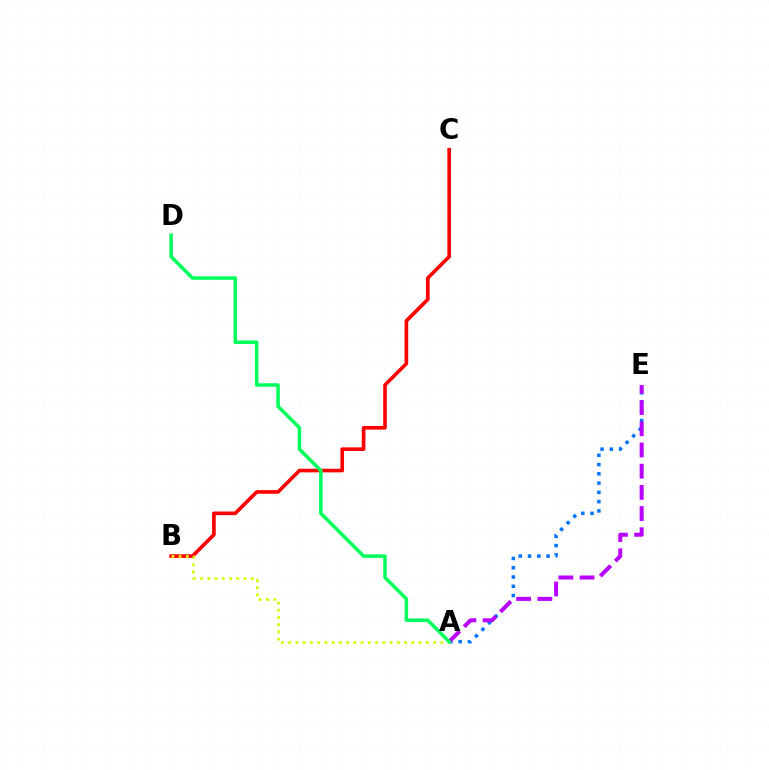{('B', 'C'): [{'color': '#ff0000', 'line_style': 'solid', 'thickness': 2.62}], ('A', 'B'): [{'color': '#d1ff00', 'line_style': 'dotted', 'thickness': 1.97}], ('A', 'E'): [{'color': '#0074ff', 'line_style': 'dotted', 'thickness': 2.52}, {'color': '#b900ff', 'line_style': 'dashed', 'thickness': 2.88}], ('A', 'D'): [{'color': '#00ff5c', 'line_style': 'solid', 'thickness': 2.54}]}